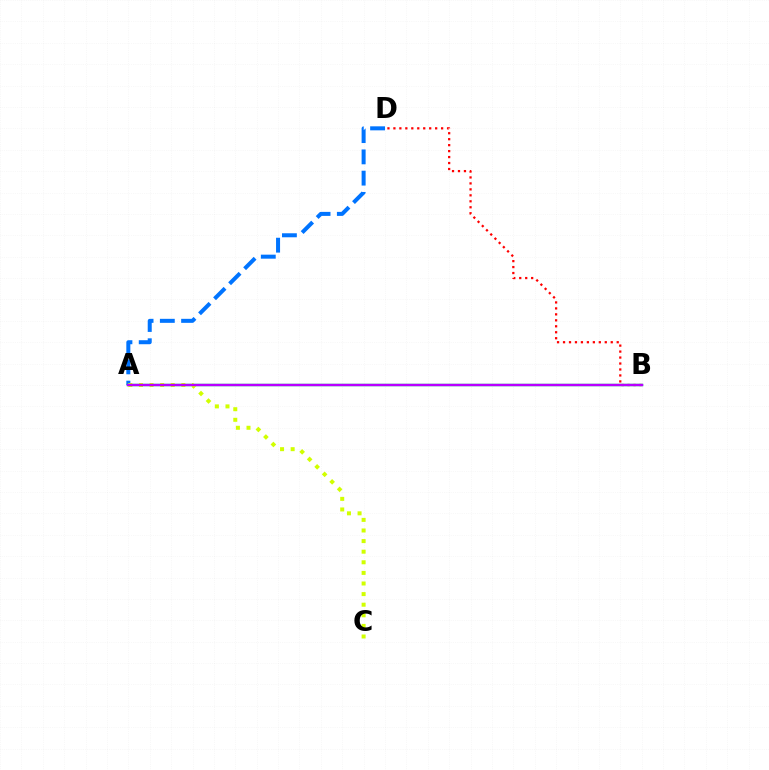{('A', 'D'): [{'color': '#0074ff', 'line_style': 'dashed', 'thickness': 2.89}], ('B', 'D'): [{'color': '#ff0000', 'line_style': 'dotted', 'thickness': 1.62}], ('A', 'B'): [{'color': '#00ff5c', 'line_style': 'solid', 'thickness': 1.76}, {'color': '#b900ff', 'line_style': 'solid', 'thickness': 1.72}], ('A', 'C'): [{'color': '#d1ff00', 'line_style': 'dotted', 'thickness': 2.88}]}